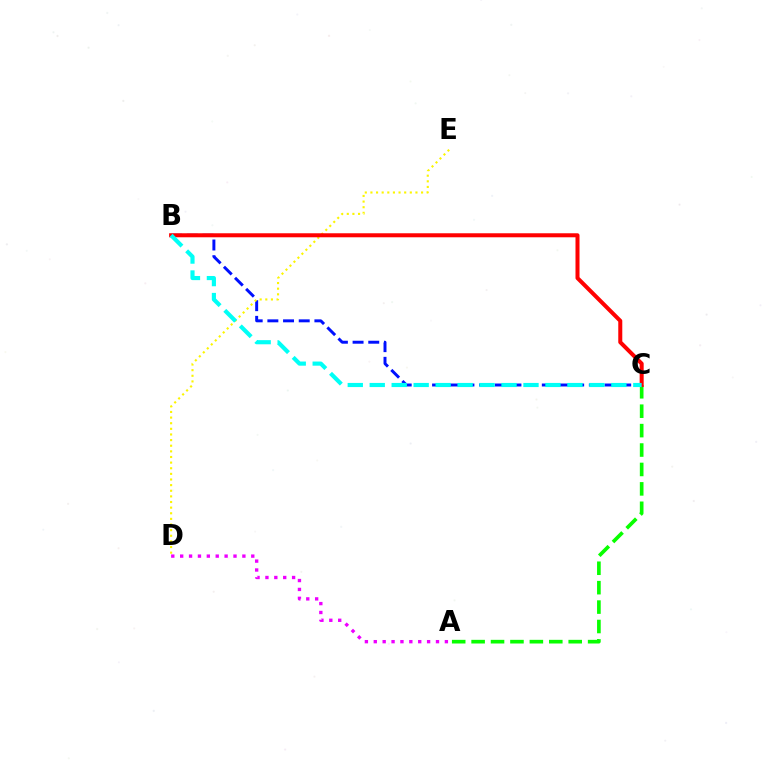{('B', 'C'): [{'color': '#0010ff', 'line_style': 'dashed', 'thickness': 2.13}, {'color': '#ff0000', 'line_style': 'solid', 'thickness': 2.89}, {'color': '#00fff6', 'line_style': 'dashed', 'thickness': 2.98}], ('A', 'C'): [{'color': '#08ff00', 'line_style': 'dashed', 'thickness': 2.64}], ('D', 'E'): [{'color': '#fcf500', 'line_style': 'dotted', 'thickness': 1.53}], ('A', 'D'): [{'color': '#ee00ff', 'line_style': 'dotted', 'thickness': 2.41}]}